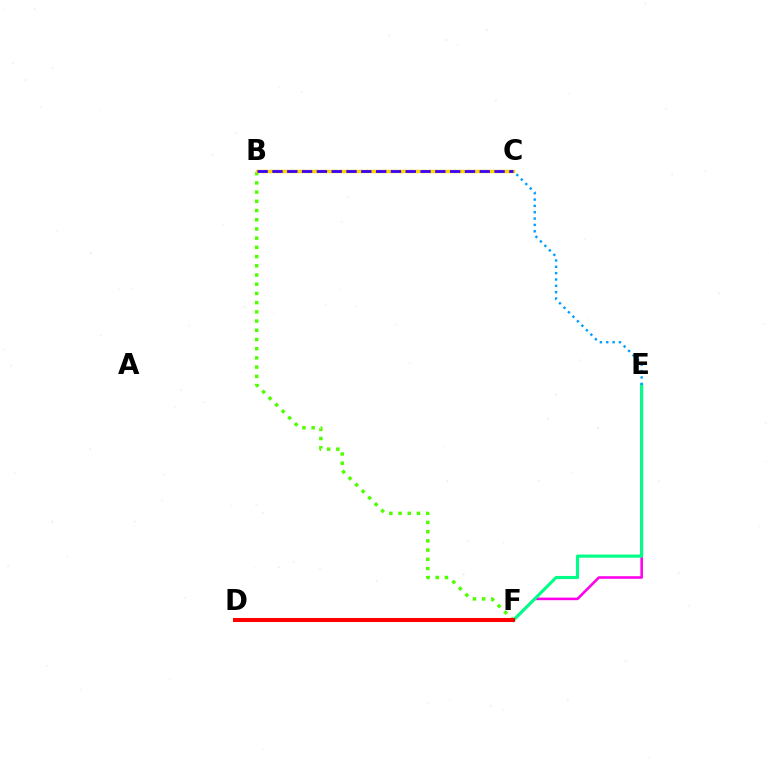{('E', 'F'): [{'color': '#ff00ed', 'line_style': 'solid', 'thickness': 1.86}, {'color': '#00ff86', 'line_style': 'solid', 'thickness': 2.24}], ('B', 'F'): [{'color': '#4fff00', 'line_style': 'dotted', 'thickness': 2.5}], ('B', 'E'): [{'color': '#009eff', 'line_style': 'dotted', 'thickness': 1.72}], ('B', 'C'): [{'color': '#ffd500', 'line_style': 'solid', 'thickness': 2.47}, {'color': '#3700ff', 'line_style': 'dashed', 'thickness': 2.01}], ('D', 'F'): [{'color': '#ff0000', 'line_style': 'solid', 'thickness': 2.91}]}